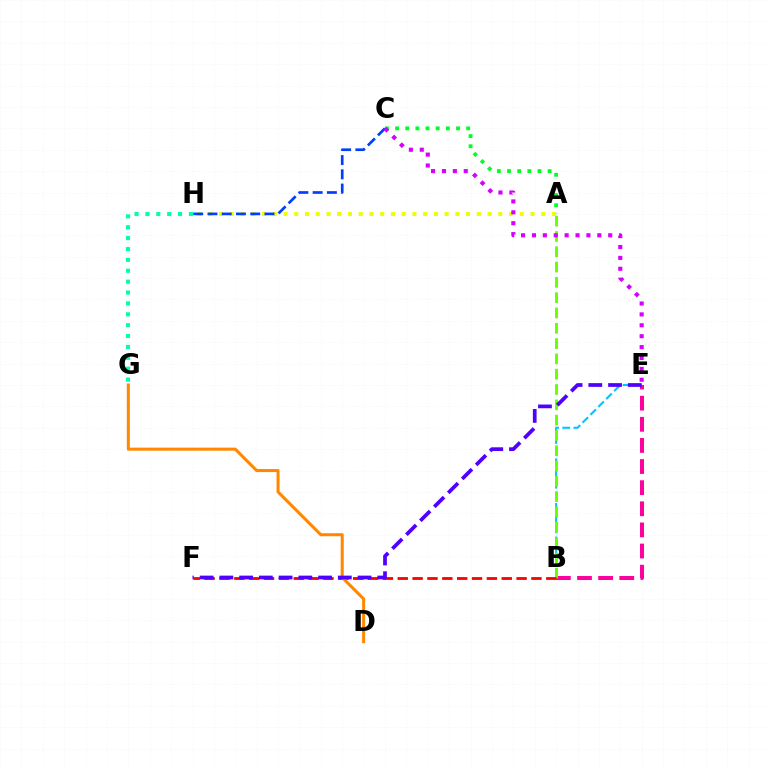{('B', 'E'): [{'color': '#ff00a0', 'line_style': 'dashed', 'thickness': 2.87}, {'color': '#00c7ff', 'line_style': 'dashed', 'thickness': 1.52}], ('G', 'H'): [{'color': '#00ffaf', 'line_style': 'dotted', 'thickness': 2.96}], ('A', 'C'): [{'color': '#00ff27', 'line_style': 'dotted', 'thickness': 2.76}], ('A', 'H'): [{'color': '#eeff00', 'line_style': 'dotted', 'thickness': 2.92}], ('A', 'B'): [{'color': '#66ff00', 'line_style': 'dashed', 'thickness': 2.08}], ('C', 'H'): [{'color': '#003fff', 'line_style': 'dashed', 'thickness': 1.94}], ('C', 'E'): [{'color': '#d600ff', 'line_style': 'dotted', 'thickness': 2.96}], ('B', 'F'): [{'color': '#ff0000', 'line_style': 'dashed', 'thickness': 2.02}], ('D', 'G'): [{'color': '#ff8800', 'line_style': 'solid', 'thickness': 2.19}], ('E', 'F'): [{'color': '#4f00ff', 'line_style': 'dashed', 'thickness': 2.68}]}